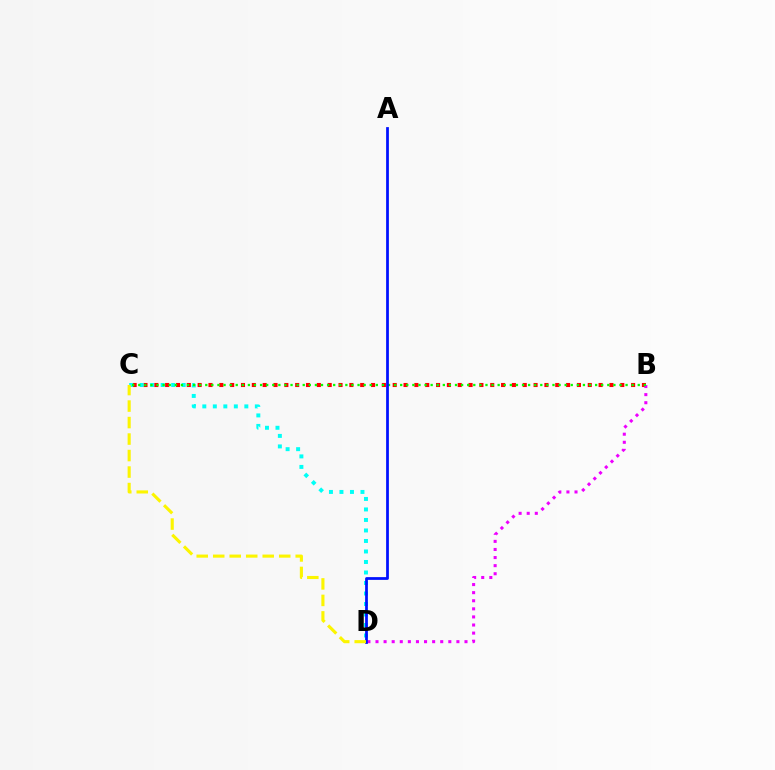{('B', 'C'): [{'color': '#ff0000', 'line_style': 'dotted', 'thickness': 2.94}, {'color': '#08ff00', 'line_style': 'dotted', 'thickness': 1.66}], ('B', 'D'): [{'color': '#ee00ff', 'line_style': 'dotted', 'thickness': 2.2}], ('C', 'D'): [{'color': '#00fff6', 'line_style': 'dotted', 'thickness': 2.85}, {'color': '#fcf500', 'line_style': 'dashed', 'thickness': 2.24}], ('A', 'D'): [{'color': '#0010ff', 'line_style': 'solid', 'thickness': 1.99}]}